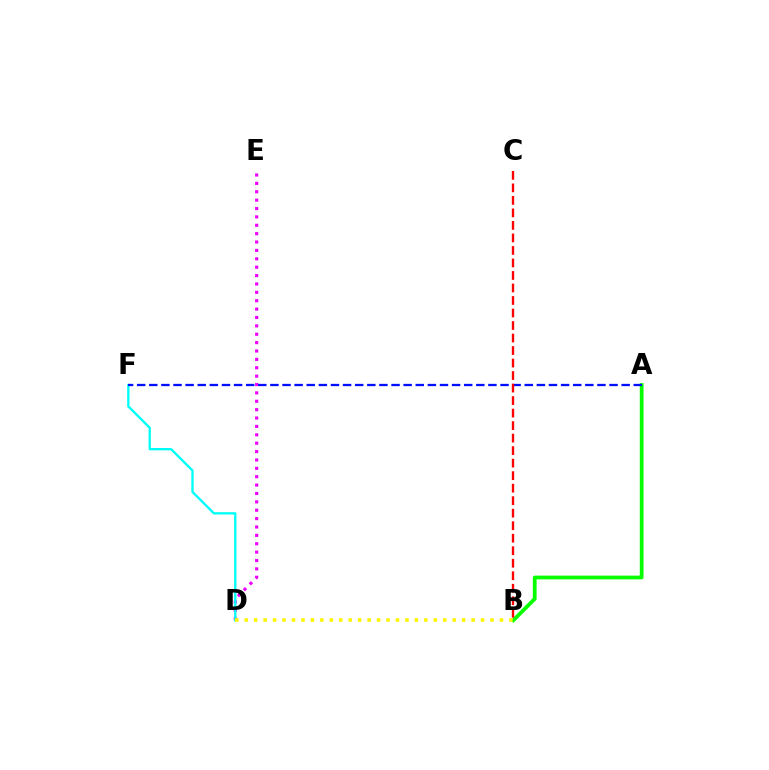{('D', 'E'): [{'color': '#ee00ff', 'line_style': 'dotted', 'thickness': 2.28}], ('A', 'B'): [{'color': '#08ff00', 'line_style': 'solid', 'thickness': 2.71}], ('D', 'F'): [{'color': '#00fff6', 'line_style': 'solid', 'thickness': 1.69}], ('A', 'F'): [{'color': '#0010ff', 'line_style': 'dashed', 'thickness': 1.65}], ('B', 'C'): [{'color': '#ff0000', 'line_style': 'dashed', 'thickness': 1.7}], ('B', 'D'): [{'color': '#fcf500', 'line_style': 'dotted', 'thickness': 2.57}]}